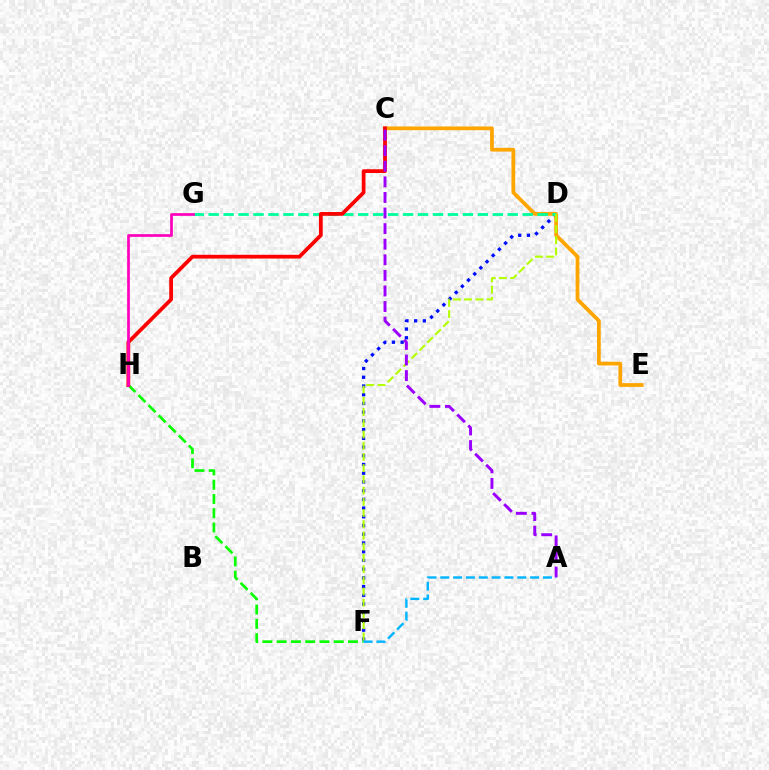{('D', 'F'): [{'color': '#0010ff', 'line_style': 'dotted', 'thickness': 2.37}, {'color': '#b3ff00', 'line_style': 'dashed', 'thickness': 1.52}], ('C', 'E'): [{'color': '#ffa500', 'line_style': 'solid', 'thickness': 2.7}], ('D', 'G'): [{'color': '#00ff9d', 'line_style': 'dashed', 'thickness': 2.03}], ('F', 'H'): [{'color': '#08ff00', 'line_style': 'dashed', 'thickness': 1.94}], ('C', 'H'): [{'color': '#ff0000', 'line_style': 'solid', 'thickness': 2.71}], ('A', 'C'): [{'color': '#9b00ff', 'line_style': 'dashed', 'thickness': 2.12}], ('A', 'F'): [{'color': '#00b5ff', 'line_style': 'dashed', 'thickness': 1.74}], ('G', 'H'): [{'color': '#ff00bd', 'line_style': 'solid', 'thickness': 1.95}]}